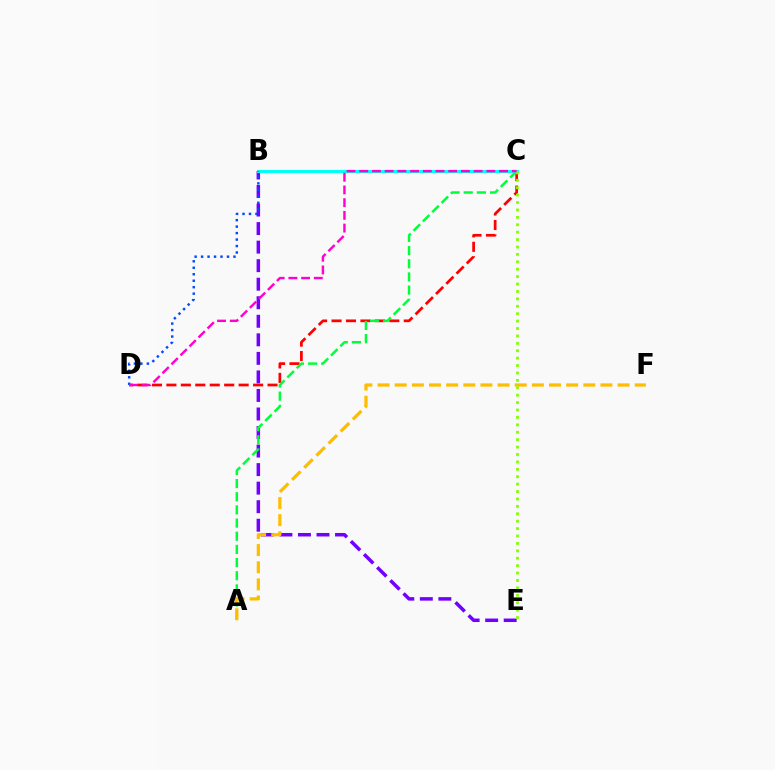{('C', 'D'): [{'color': '#ff0000', 'line_style': 'dashed', 'thickness': 1.96}, {'color': '#ff00cf', 'line_style': 'dashed', 'thickness': 1.73}], ('B', 'E'): [{'color': '#7200ff', 'line_style': 'dashed', 'thickness': 2.52}], ('A', 'C'): [{'color': '#00ff39', 'line_style': 'dashed', 'thickness': 1.79}], ('B', 'C'): [{'color': '#00fff6', 'line_style': 'solid', 'thickness': 2.19}], ('A', 'F'): [{'color': '#ffbd00', 'line_style': 'dashed', 'thickness': 2.33}], ('B', 'D'): [{'color': '#004bff', 'line_style': 'dotted', 'thickness': 1.76}], ('C', 'E'): [{'color': '#84ff00', 'line_style': 'dotted', 'thickness': 2.01}]}